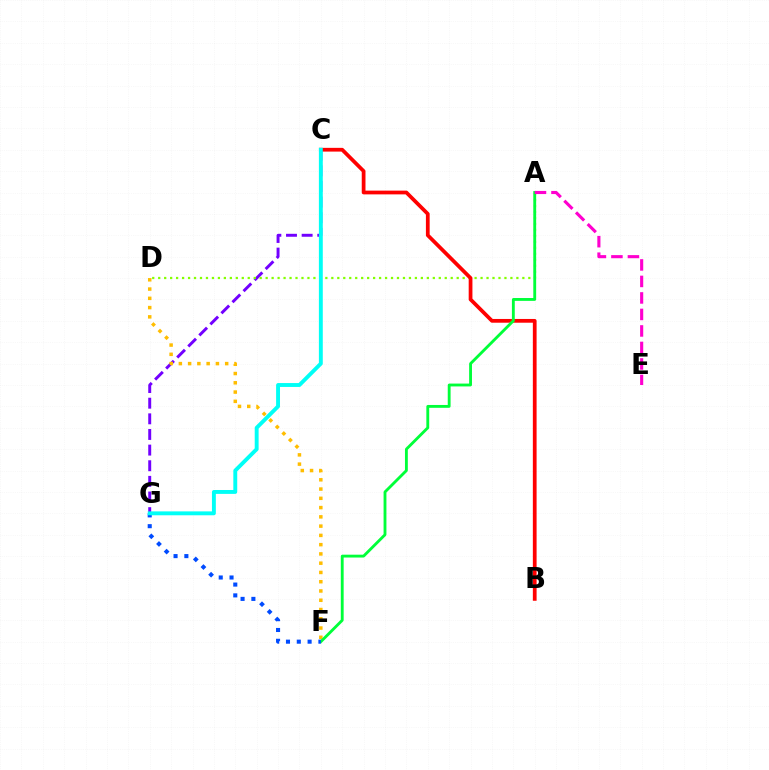{('C', 'G'): [{'color': '#7200ff', 'line_style': 'dashed', 'thickness': 2.12}, {'color': '#00fff6', 'line_style': 'solid', 'thickness': 2.8}], ('A', 'D'): [{'color': '#84ff00', 'line_style': 'dotted', 'thickness': 1.62}], ('B', 'C'): [{'color': '#ff0000', 'line_style': 'solid', 'thickness': 2.7}], ('D', 'F'): [{'color': '#ffbd00', 'line_style': 'dotted', 'thickness': 2.52}], ('A', 'F'): [{'color': '#00ff39', 'line_style': 'solid', 'thickness': 2.05}], ('F', 'G'): [{'color': '#004bff', 'line_style': 'dotted', 'thickness': 2.94}], ('A', 'E'): [{'color': '#ff00cf', 'line_style': 'dashed', 'thickness': 2.24}]}